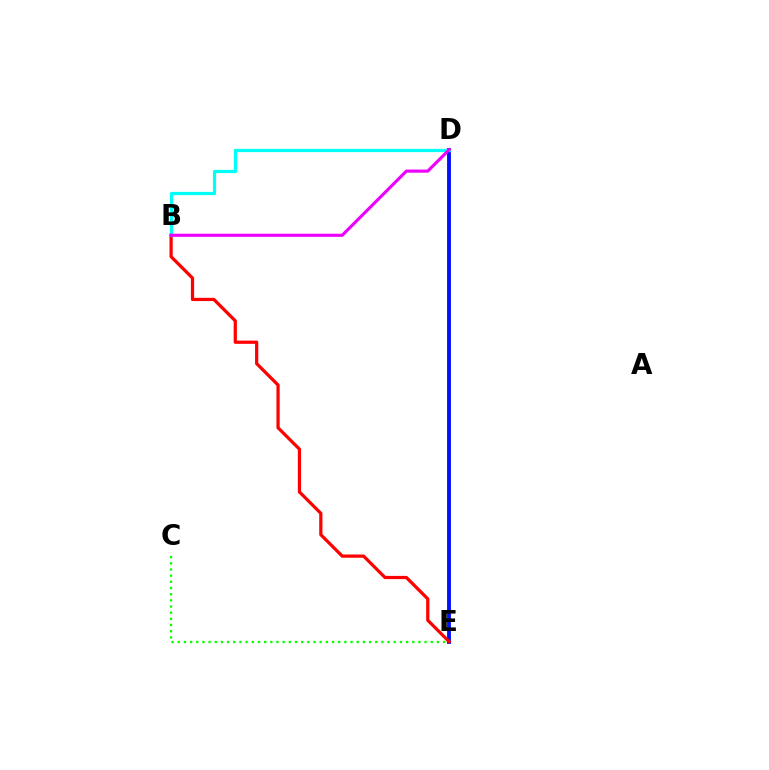{('D', 'E'): [{'color': '#fcf500', 'line_style': 'dotted', 'thickness': 2.53}, {'color': '#0010ff', 'line_style': 'solid', 'thickness': 2.77}], ('B', 'E'): [{'color': '#ff0000', 'line_style': 'solid', 'thickness': 2.32}], ('C', 'E'): [{'color': '#08ff00', 'line_style': 'dotted', 'thickness': 1.68}], ('B', 'D'): [{'color': '#00fff6', 'line_style': 'solid', 'thickness': 2.32}, {'color': '#ee00ff', 'line_style': 'solid', 'thickness': 2.25}]}